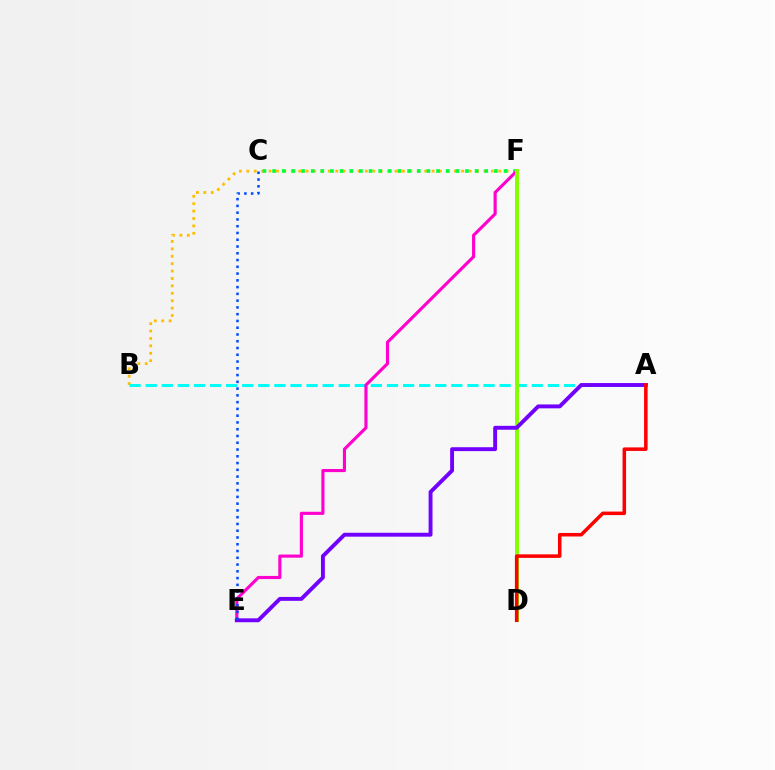{('B', 'F'): [{'color': '#ffbd00', 'line_style': 'dotted', 'thickness': 2.01}], ('A', 'B'): [{'color': '#00fff6', 'line_style': 'dashed', 'thickness': 2.19}], ('C', 'F'): [{'color': '#00ff39', 'line_style': 'dotted', 'thickness': 2.62}], ('E', 'F'): [{'color': '#ff00cf', 'line_style': 'solid', 'thickness': 2.26}], ('D', 'F'): [{'color': '#84ff00', 'line_style': 'solid', 'thickness': 2.85}], ('A', 'E'): [{'color': '#7200ff', 'line_style': 'solid', 'thickness': 2.81}], ('A', 'D'): [{'color': '#ff0000', 'line_style': 'solid', 'thickness': 2.54}], ('C', 'E'): [{'color': '#004bff', 'line_style': 'dotted', 'thickness': 1.84}]}